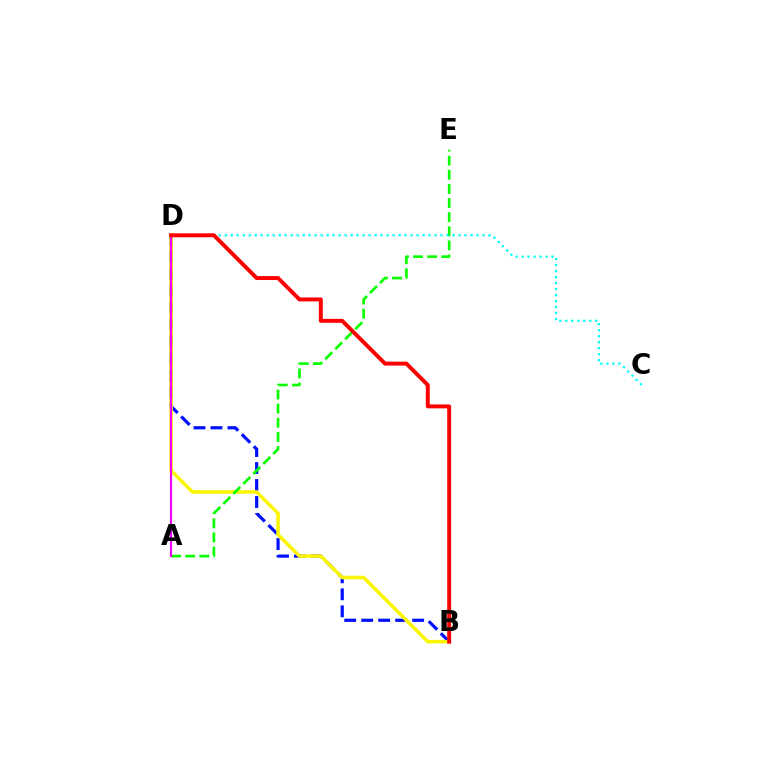{('B', 'D'): [{'color': '#0010ff', 'line_style': 'dashed', 'thickness': 2.31}, {'color': '#fcf500', 'line_style': 'solid', 'thickness': 2.53}, {'color': '#ff0000', 'line_style': 'solid', 'thickness': 2.83}], ('A', 'E'): [{'color': '#08ff00', 'line_style': 'dashed', 'thickness': 1.92}], ('A', 'D'): [{'color': '#ee00ff', 'line_style': 'solid', 'thickness': 1.53}], ('C', 'D'): [{'color': '#00fff6', 'line_style': 'dotted', 'thickness': 1.63}]}